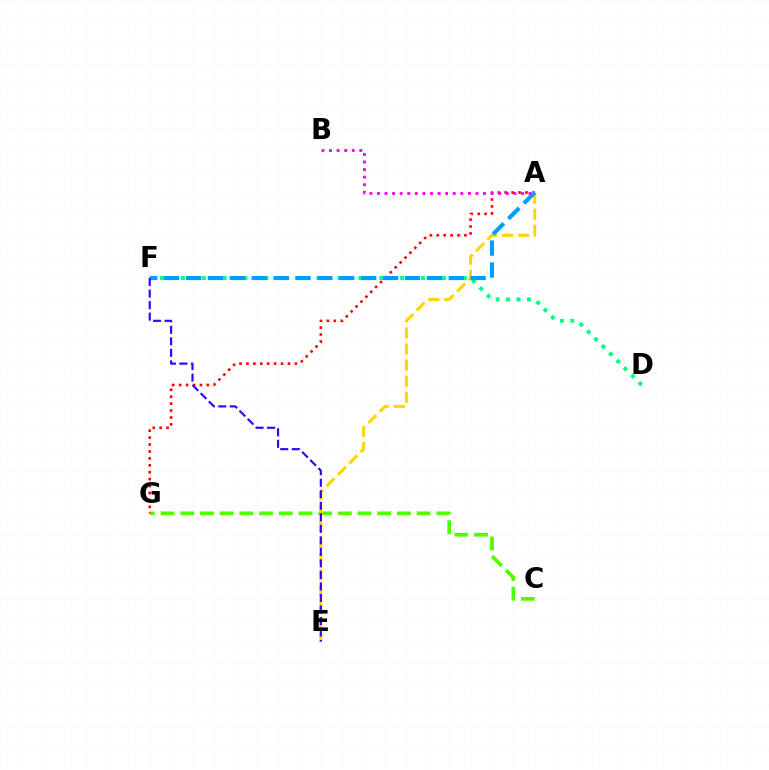{('D', 'F'): [{'color': '#00ff86', 'line_style': 'dotted', 'thickness': 2.84}], ('C', 'G'): [{'color': '#4fff00', 'line_style': 'dashed', 'thickness': 2.68}], ('A', 'G'): [{'color': '#ff0000', 'line_style': 'dotted', 'thickness': 1.88}], ('A', 'E'): [{'color': '#ffd500', 'line_style': 'dashed', 'thickness': 2.19}], ('A', 'F'): [{'color': '#009eff', 'line_style': 'dashed', 'thickness': 2.97}], ('E', 'F'): [{'color': '#3700ff', 'line_style': 'dashed', 'thickness': 1.57}], ('A', 'B'): [{'color': '#ff00ed', 'line_style': 'dotted', 'thickness': 2.06}]}